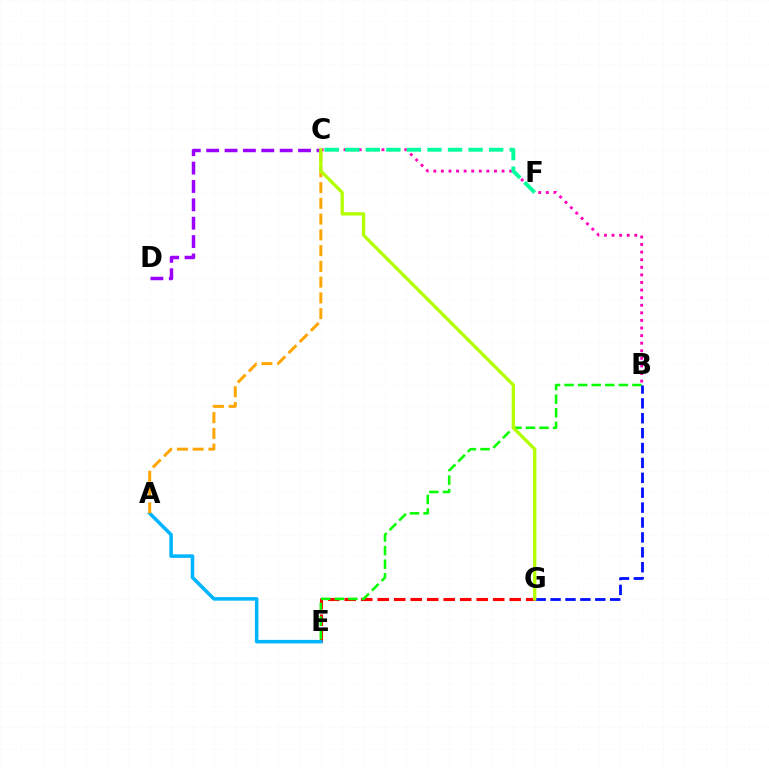{('E', 'G'): [{'color': '#ff0000', 'line_style': 'dashed', 'thickness': 2.24}], ('A', 'E'): [{'color': '#00b5ff', 'line_style': 'solid', 'thickness': 2.54}], ('C', 'D'): [{'color': '#9b00ff', 'line_style': 'dashed', 'thickness': 2.5}], ('B', 'E'): [{'color': '#08ff00', 'line_style': 'dashed', 'thickness': 1.84}], ('A', 'C'): [{'color': '#ffa500', 'line_style': 'dashed', 'thickness': 2.14}], ('B', 'C'): [{'color': '#ff00bd', 'line_style': 'dotted', 'thickness': 2.06}], ('B', 'G'): [{'color': '#0010ff', 'line_style': 'dashed', 'thickness': 2.02}], ('C', 'G'): [{'color': '#b3ff00', 'line_style': 'solid', 'thickness': 2.38}], ('C', 'F'): [{'color': '#00ff9d', 'line_style': 'dashed', 'thickness': 2.79}]}